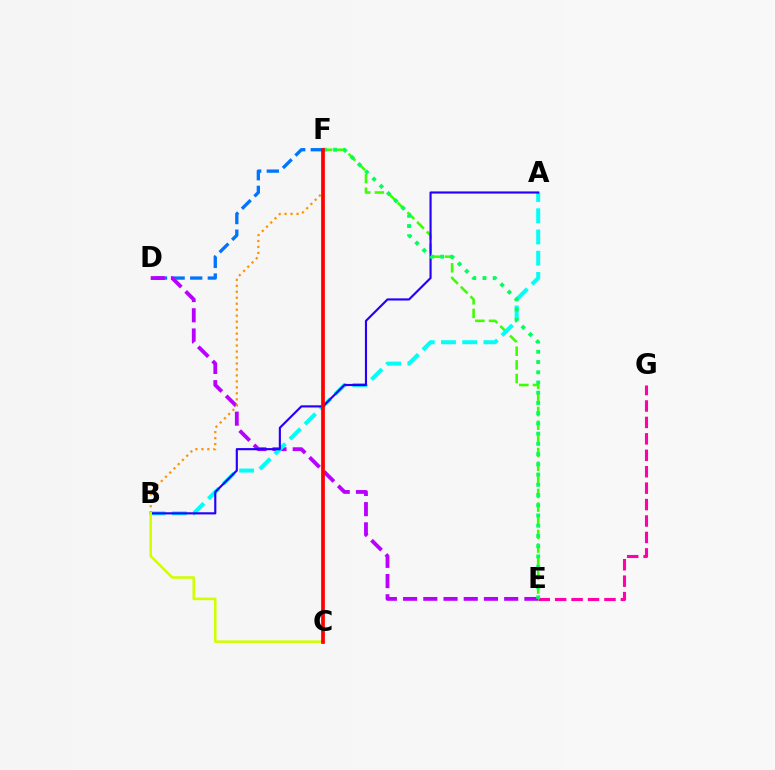{('E', 'F'): [{'color': '#3dff00', 'line_style': 'dashed', 'thickness': 1.85}, {'color': '#00ff5c', 'line_style': 'dotted', 'thickness': 2.78}], ('D', 'F'): [{'color': '#0074ff', 'line_style': 'dashed', 'thickness': 2.39}], ('D', 'E'): [{'color': '#b900ff', 'line_style': 'dashed', 'thickness': 2.75}], ('A', 'B'): [{'color': '#00fff6', 'line_style': 'dashed', 'thickness': 2.88}, {'color': '#2500ff', 'line_style': 'solid', 'thickness': 1.55}], ('E', 'G'): [{'color': '#ff00ac', 'line_style': 'dashed', 'thickness': 2.23}], ('B', 'F'): [{'color': '#ff9400', 'line_style': 'dotted', 'thickness': 1.62}], ('B', 'C'): [{'color': '#d1ff00', 'line_style': 'solid', 'thickness': 1.84}], ('C', 'F'): [{'color': '#ff0000', 'line_style': 'solid', 'thickness': 2.68}]}